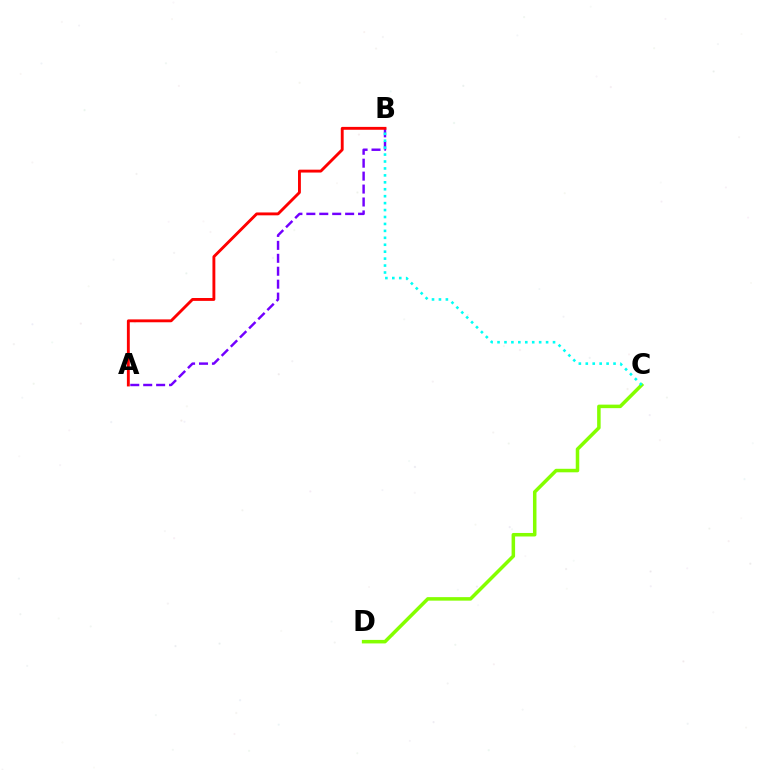{('C', 'D'): [{'color': '#84ff00', 'line_style': 'solid', 'thickness': 2.53}], ('A', 'B'): [{'color': '#7200ff', 'line_style': 'dashed', 'thickness': 1.76}, {'color': '#ff0000', 'line_style': 'solid', 'thickness': 2.07}], ('B', 'C'): [{'color': '#00fff6', 'line_style': 'dotted', 'thickness': 1.88}]}